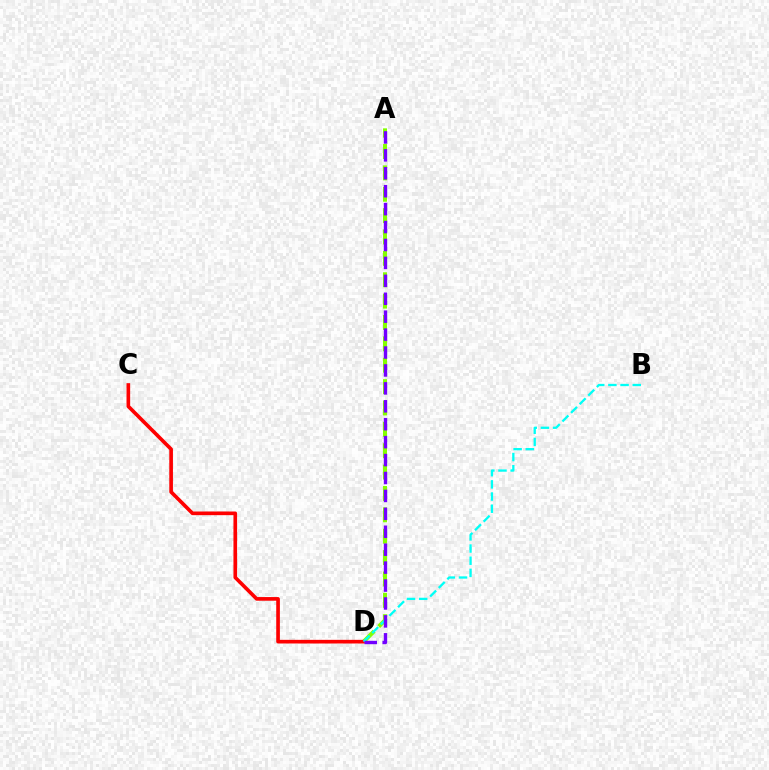{('A', 'D'): [{'color': '#84ff00', 'line_style': 'dashed', 'thickness': 2.9}, {'color': '#7200ff', 'line_style': 'dashed', 'thickness': 2.43}], ('C', 'D'): [{'color': '#ff0000', 'line_style': 'solid', 'thickness': 2.63}], ('B', 'D'): [{'color': '#00fff6', 'line_style': 'dashed', 'thickness': 1.65}]}